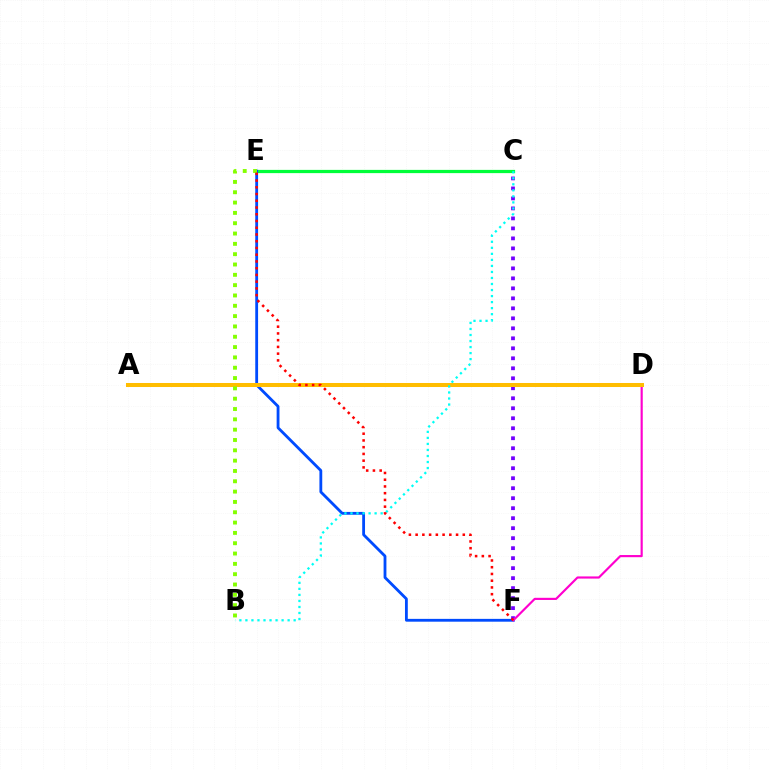{('C', 'F'): [{'color': '#7200ff', 'line_style': 'dotted', 'thickness': 2.72}], ('C', 'E'): [{'color': '#00ff39', 'line_style': 'solid', 'thickness': 2.33}], ('E', 'F'): [{'color': '#004bff', 'line_style': 'solid', 'thickness': 2.03}, {'color': '#ff0000', 'line_style': 'dotted', 'thickness': 1.83}], ('D', 'F'): [{'color': '#ff00cf', 'line_style': 'solid', 'thickness': 1.56}], ('A', 'D'): [{'color': '#ffbd00', 'line_style': 'solid', 'thickness': 2.89}], ('B', 'C'): [{'color': '#00fff6', 'line_style': 'dotted', 'thickness': 1.64}], ('B', 'E'): [{'color': '#84ff00', 'line_style': 'dotted', 'thickness': 2.8}]}